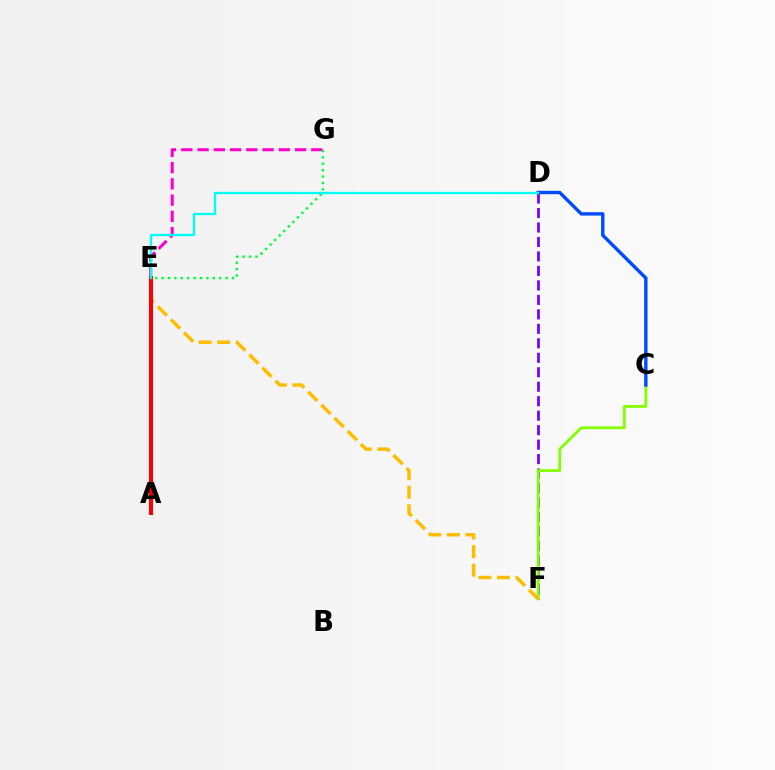{('D', 'F'): [{'color': '#7200ff', 'line_style': 'dashed', 'thickness': 1.97}], ('E', 'G'): [{'color': '#ff00cf', 'line_style': 'dashed', 'thickness': 2.21}, {'color': '#00ff39', 'line_style': 'dotted', 'thickness': 1.74}], ('C', 'F'): [{'color': '#84ff00', 'line_style': 'solid', 'thickness': 2.02}], ('C', 'D'): [{'color': '#004bff', 'line_style': 'solid', 'thickness': 2.44}], ('E', 'F'): [{'color': '#ffbd00', 'line_style': 'dashed', 'thickness': 2.52}], ('A', 'E'): [{'color': '#ff0000', 'line_style': 'solid', 'thickness': 2.92}], ('D', 'E'): [{'color': '#00fff6', 'line_style': 'solid', 'thickness': 1.68}]}